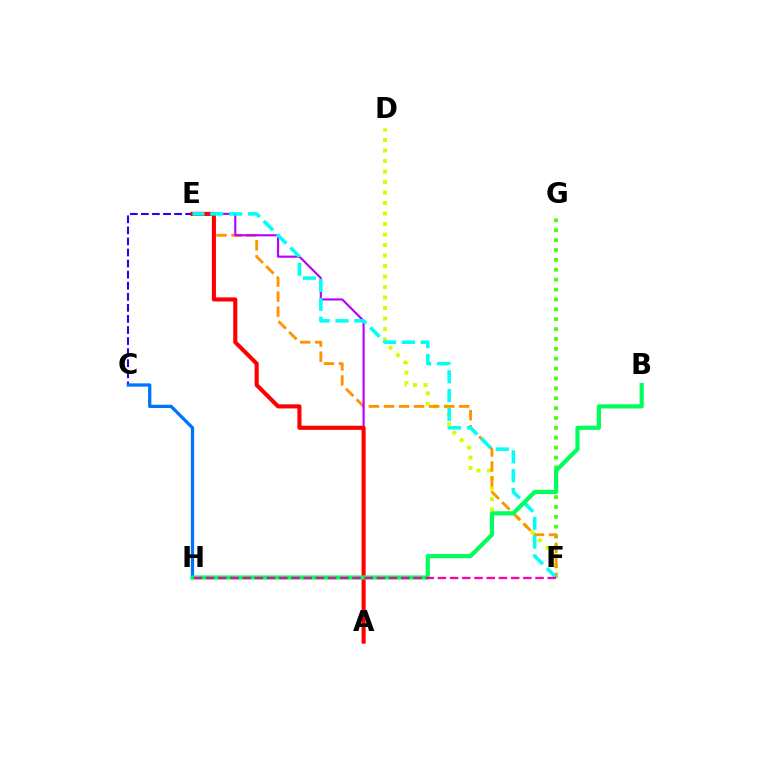{('F', 'G'): [{'color': '#3dff00', 'line_style': 'dotted', 'thickness': 2.69}], ('D', 'F'): [{'color': '#d1ff00', 'line_style': 'dotted', 'thickness': 2.85}], ('C', 'E'): [{'color': '#2500ff', 'line_style': 'dashed', 'thickness': 1.5}], ('C', 'H'): [{'color': '#0074ff', 'line_style': 'solid', 'thickness': 2.37}], ('E', 'F'): [{'color': '#ff9400', 'line_style': 'dashed', 'thickness': 2.04}, {'color': '#00fff6', 'line_style': 'dashed', 'thickness': 2.56}], ('A', 'E'): [{'color': '#b900ff', 'line_style': 'solid', 'thickness': 1.55}, {'color': '#ff0000', 'line_style': 'solid', 'thickness': 2.95}], ('B', 'H'): [{'color': '#00ff5c', 'line_style': 'solid', 'thickness': 3.0}], ('F', 'H'): [{'color': '#ff00ac', 'line_style': 'dashed', 'thickness': 1.66}]}